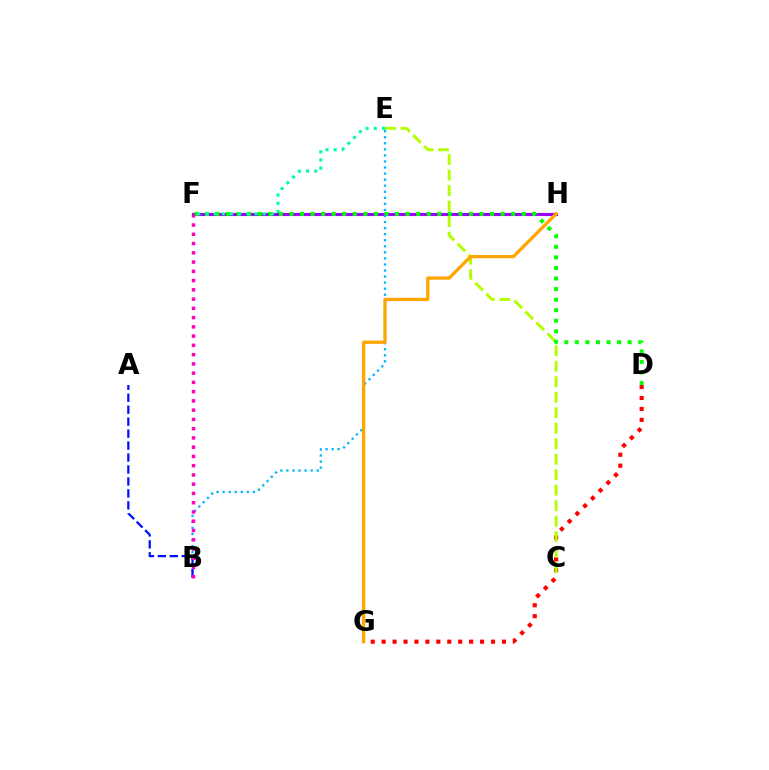{('D', 'G'): [{'color': '#ff0000', 'line_style': 'dotted', 'thickness': 2.97}], ('C', 'E'): [{'color': '#b3ff00', 'line_style': 'dashed', 'thickness': 2.11}], ('F', 'H'): [{'color': '#9b00ff', 'line_style': 'solid', 'thickness': 2.23}], ('D', 'F'): [{'color': '#08ff00', 'line_style': 'dotted', 'thickness': 2.87}], ('B', 'E'): [{'color': '#00b5ff', 'line_style': 'dotted', 'thickness': 1.65}], ('A', 'B'): [{'color': '#0010ff', 'line_style': 'dashed', 'thickness': 1.62}], ('E', 'F'): [{'color': '#00ff9d', 'line_style': 'dotted', 'thickness': 2.22}], ('B', 'F'): [{'color': '#ff00bd', 'line_style': 'dotted', 'thickness': 2.51}], ('G', 'H'): [{'color': '#ffa500', 'line_style': 'solid', 'thickness': 2.37}]}